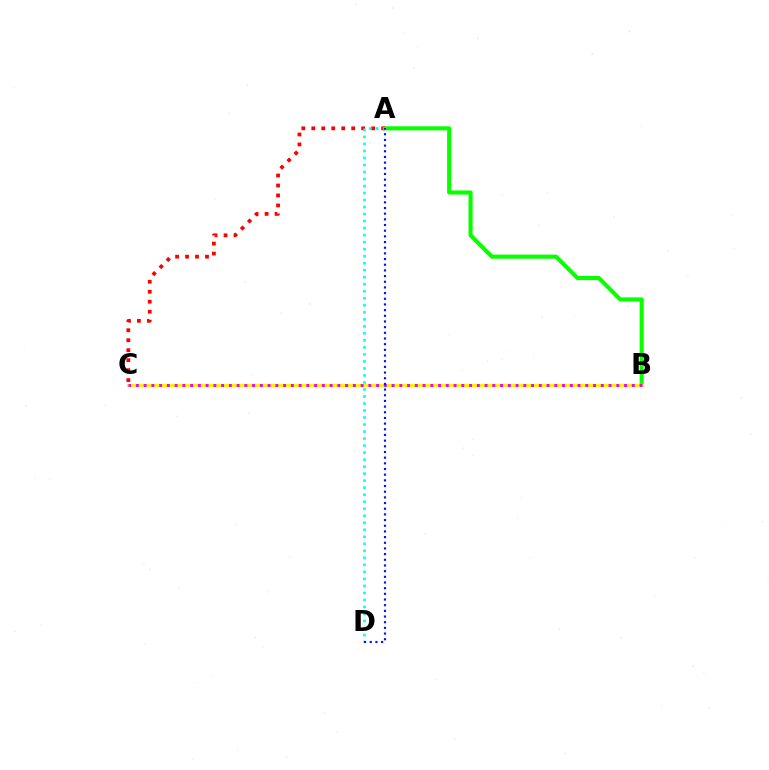{('A', 'B'): [{'color': '#08ff00', 'line_style': 'solid', 'thickness': 2.95}], ('A', 'C'): [{'color': '#ff0000', 'line_style': 'dotted', 'thickness': 2.71}], ('B', 'C'): [{'color': '#fcf500', 'line_style': 'solid', 'thickness': 2.28}, {'color': '#ee00ff', 'line_style': 'dotted', 'thickness': 2.11}], ('A', 'D'): [{'color': '#00fff6', 'line_style': 'dotted', 'thickness': 1.91}, {'color': '#0010ff', 'line_style': 'dotted', 'thickness': 1.54}]}